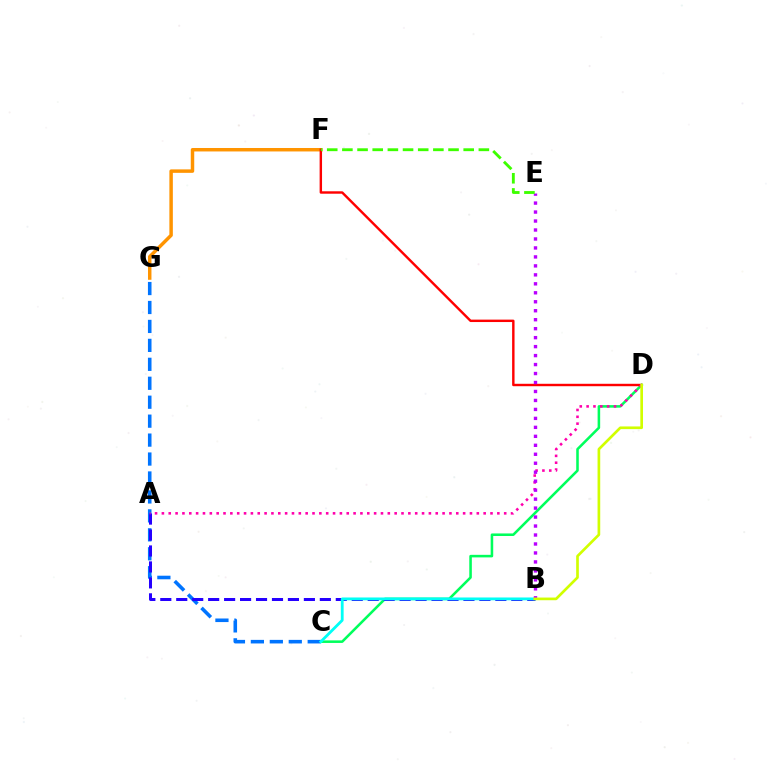{('C', 'D'): [{'color': '#00ff5c', 'line_style': 'solid', 'thickness': 1.84}], ('F', 'G'): [{'color': '#ff9400', 'line_style': 'solid', 'thickness': 2.49}], ('C', 'G'): [{'color': '#0074ff', 'line_style': 'dashed', 'thickness': 2.57}], ('A', 'B'): [{'color': '#2500ff', 'line_style': 'dashed', 'thickness': 2.17}], ('B', 'C'): [{'color': '#00fff6', 'line_style': 'solid', 'thickness': 2.02}], ('D', 'F'): [{'color': '#ff0000', 'line_style': 'solid', 'thickness': 1.74}], ('A', 'D'): [{'color': '#ff00ac', 'line_style': 'dotted', 'thickness': 1.86}], ('B', 'E'): [{'color': '#b900ff', 'line_style': 'dotted', 'thickness': 2.44}], ('B', 'D'): [{'color': '#d1ff00', 'line_style': 'solid', 'thickness': 1.93}], ('E', 'F'): [{'color': '#3dff00', 'line_style': 'dashed', 'thickness': 2.06}]}